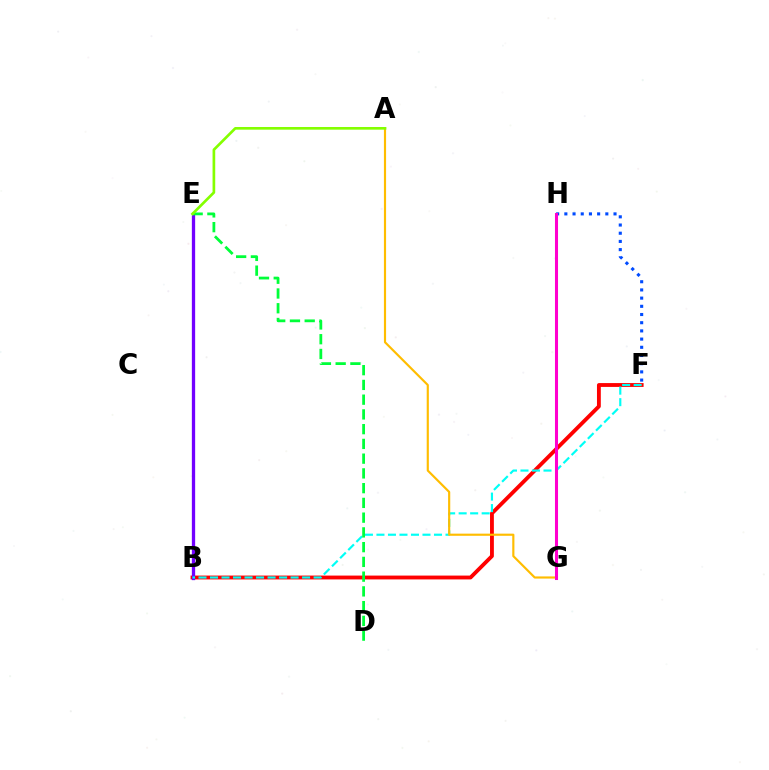{('B', 'F'): [{'color': '#ff0000', 'line_style': 'solid', 'thickness': 2.77}, {'color': '#00fff6', 'line_style': 'dashed', 'thickness': 1.56}], ('B', 'E'): [{'color': '#7200ff', 'line_style': 'solid', 'thickness': 2.37}], ('F', 'H'): [{'color': '#004bff', 'line_style': 'dotted', 'thickness': 2.23}], ('A', 'G'): [{'color': '#ffbd00', 'line_style': 'solid', 'thickness': 1.55}], ('G', 'H'): [{'color': '#ff00cf', 'line_style': 'solid', 'thickness': 2.2}], ('D', 'E'): [{'color': '#00ff39', 'line_style': 'dashed', 'thickness': 2.0}], ('A', 'E'): [{'color': '#84ff00', 'line_style': 'solid', 'thickness': 1.92}]}